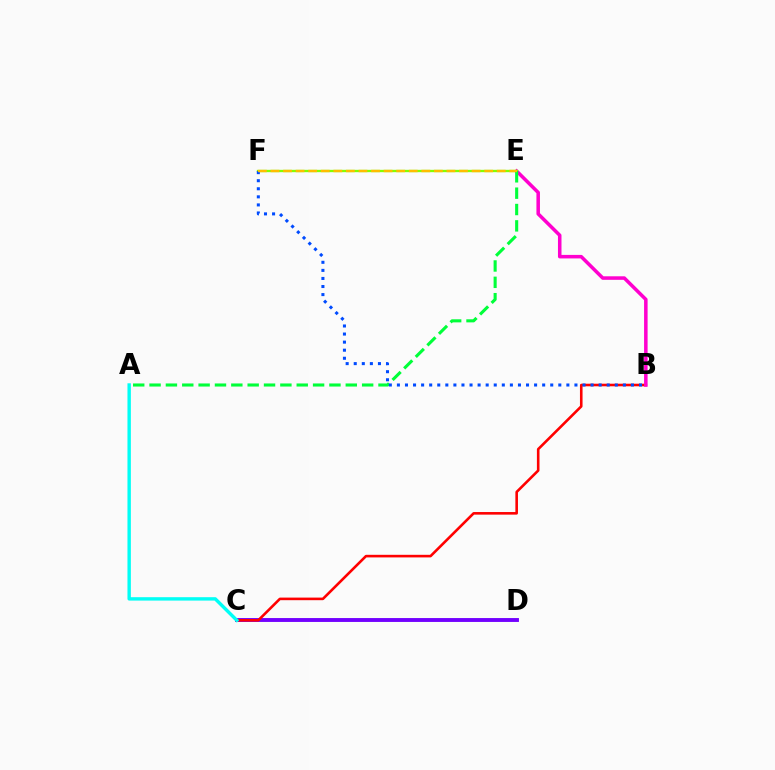{('C', 'D'): [{'color': '#7200ff', 'line_style': 'solid', 'thickness': 2.8}], ('B', 'C'): [{'color': '#ff0000', 'line_style': 'solid', 'thickness': 1.87}], ('B', 'E'): [{'color': '#ff00cf', 'line_style': 'solid', 'thickness': 2.54}], ('E', 'F'): [{'color': '#84ff00', 'line_style': 'solid', 'thickness': 1.69}, {'color': '#ffbd00', 'line_style': 'dashed', 'thickness': 1.71}], ('A', 'C'): [{'color': '#00fff6', 'line_style': 'solid', 'thickness': 2.45}], ('A', 'E'): [{'color': '#00ff39', 'line_style': 'dashed', 'thickness': 2.22}], ('B', 'F'): [{'color': '#004bff', 'line_style': 'dotted', 'thickness': 2.19}]}